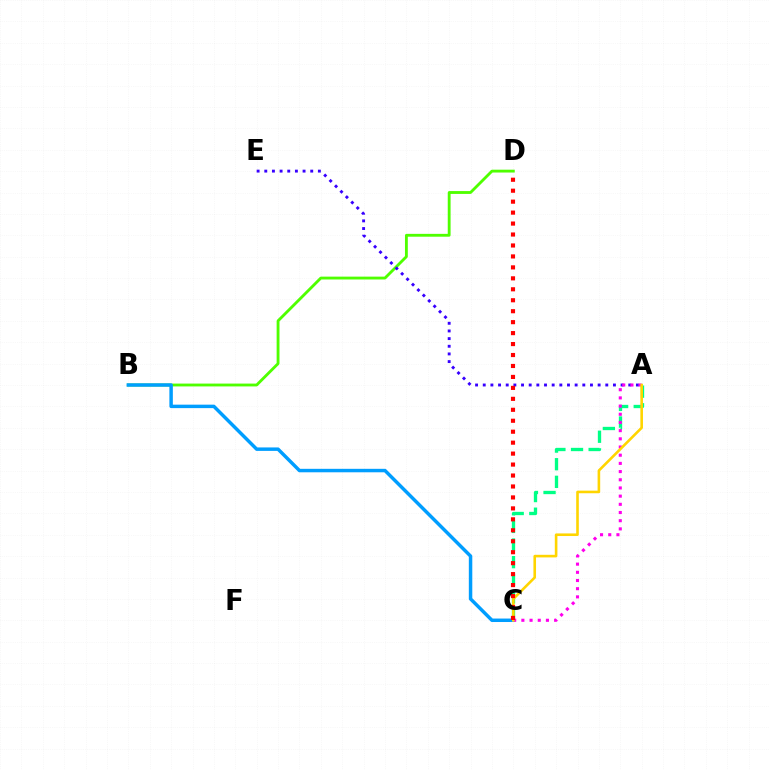{('B', 'D'): [{'color': '#4fff00', 'line_style': 'solid', 'thickness': 2.05}], ('A', 'C'): [{'color': '#00ff86', 'line_style': 'dashed', 'thickness': 2.39}, {'color': '#ff00ed', 'line_style': 'dotted', 'thickness': 2.22}, {'color': '#ffd500', 'line_style': 'solid', 'thickness': 1.87}], ('B', 'C'): [{'color': '#009eff', 'line_style': 'solid', 'thickness': 2.5}], ('A', 'E'): [{'color': '#3700ff', 'line_style': 'dotted', 'thickness': 2.08}], ('C', 'D'): [{'color': '#ff0000', 'line_style': 'dotted', 'thickness': 2.98}]}